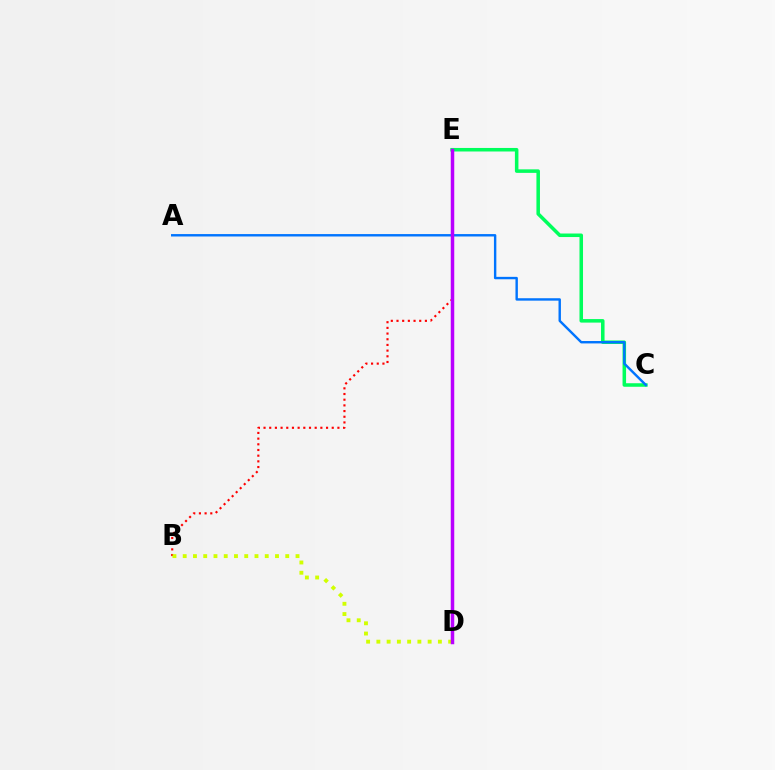{('B', 'E'): [{'color': '#ff0000', 'line_style': 'dotted', 'thickness': 1.54}], ('C', 'E'): [{'color': '#00ff5c', 'line_style': 'solid', 'thickness': 2.54}], ('B', 'D'): [{'color': '#d1ff00', 'line_style': 'dotted', 'thickness': 2.79}], ('A', 'C'): [{'color': '#0074ff', 'line_style': 'solid', 'thickness': 1.74}], ('D', 'E'): [{'color': '#b900ff', 'line_style': 'solid', 'thickness': 2.52}]}